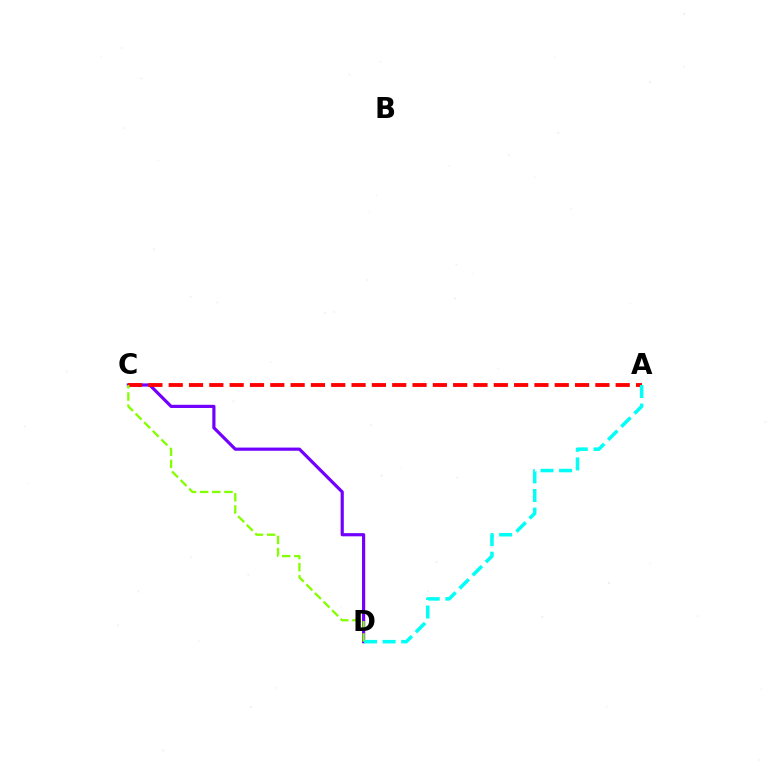{('C', 'D'): [{'color': '#7200ff', 'line_style': 'solid', 'thickness': 2.29}, {'color': '#84ff00', 'line_style': 'dashed', 'thickness': 1.65}], ('A', 'C'): [{'color': '#ff0000', 'line_style': 'dashed', 'thickness': 2.76}], ('A', 'D'): [{'color': '#00fff6', 'line_style': 'dashed', 'thickness': 2.53}]}